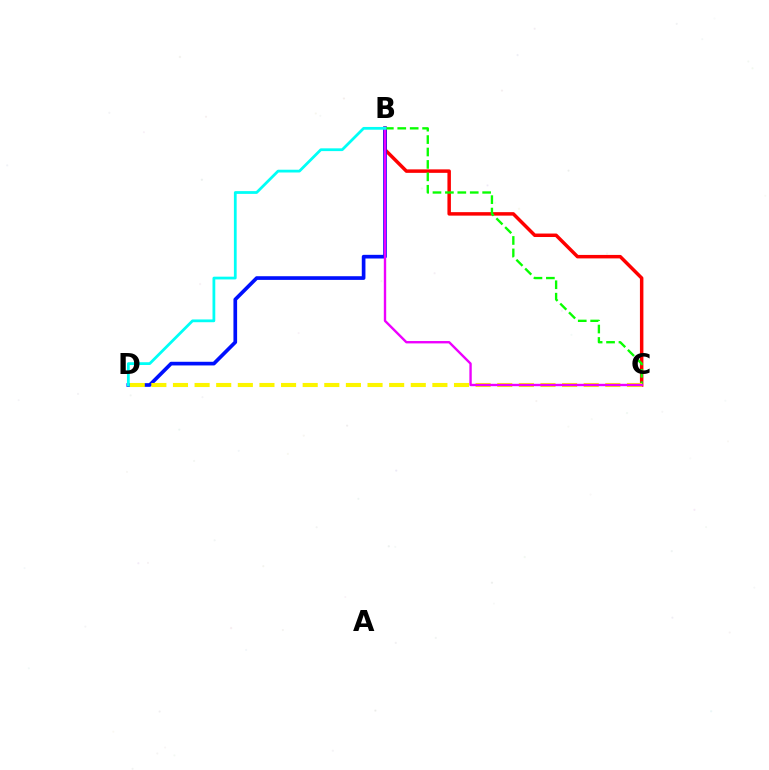{('B', 'C'): [{'color': '#ff0000', 'line_style': 'solid', 'thickness': 2.5}, {'color': '#08ff00', 'line_style': 'dashed', 'thickness': 1.69}, {'color': '#ee00ff', 'line_style': 'solid', 'thickness': 1.71}], ('B', 'D'): [{'color': '#0010ff', 'line_style': 'solid', 'thickness': 2.64}, {'color': '#00fff6', 'line_style': 'solid', 'thickness': 1.99}], ('C', 'D'): [{'color': '#fcf500', 'line_style': 'dashed', 'thickness': 2.94}]}